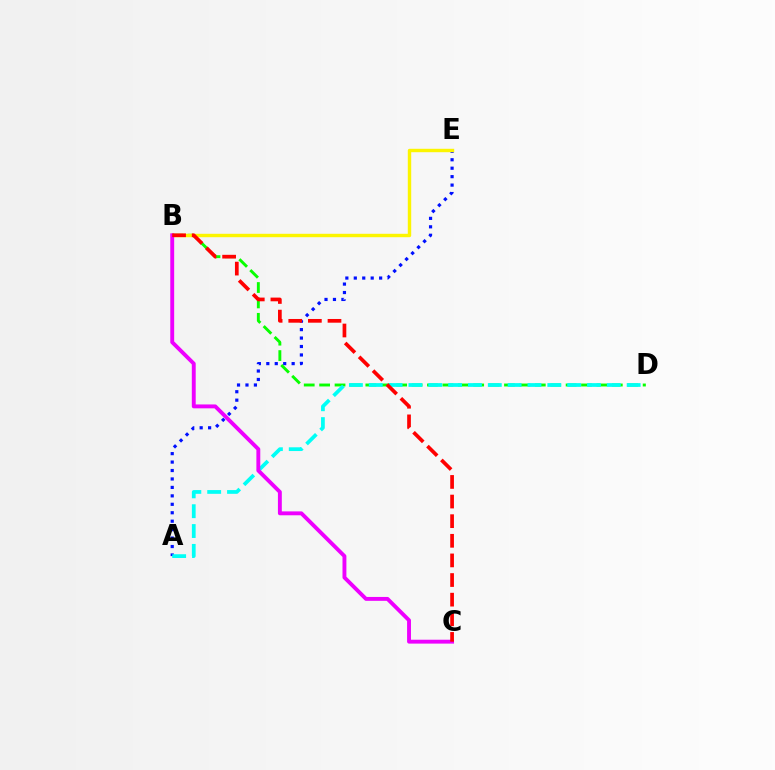{('A', 'E'): [{'color': '#0010ff', 'line_style': 'dotted', 'thickness': 2.29}], ('B', 'D'): [{'color': '#08ff00', 'line_style': 'dashed', 'thickness': 2.09}], ('B', 'E'): [{'color': '#fcf500', 'line_style': 'solid', 'thickness': 2.46}], ('A', 'D'): [{'color': '#00fff6', 'line_style': 'dashed', 'thickness': 2.7}], ('B', 'C'): [{'color': '#ee00ff', 'line_style': 'solid', 'thickness': 2.8}, {'color': '#ff0000', 'line_style': 'dashed', 'thickness': 2.67}]}